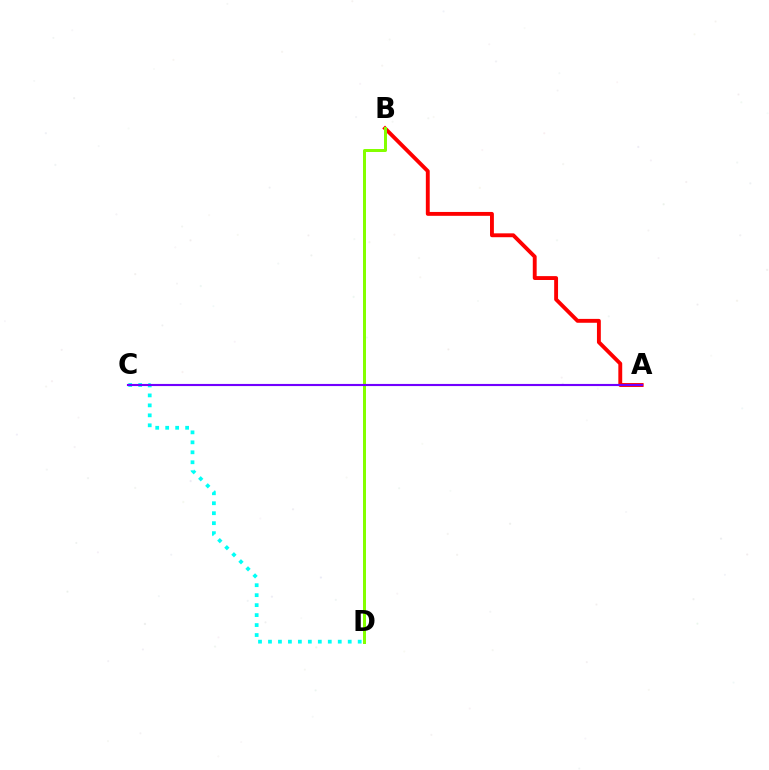{('C', 'D'): [{'color': '#00fff6', 'line_style': 'dotted', 'thickness': 2.71}], ('A', 'B'): [{'color': '#ff0000', 'line_style': 'solid', 'thickness': 2.79}], ('B', 'D'): [{'color': '#84ff00', 'line_style': 'solid', 'thickness': 2.16}], ('A', 'C'): [{'color': '#7200ff', 'line_style': 'solid', 'thickness': 1.53}]}